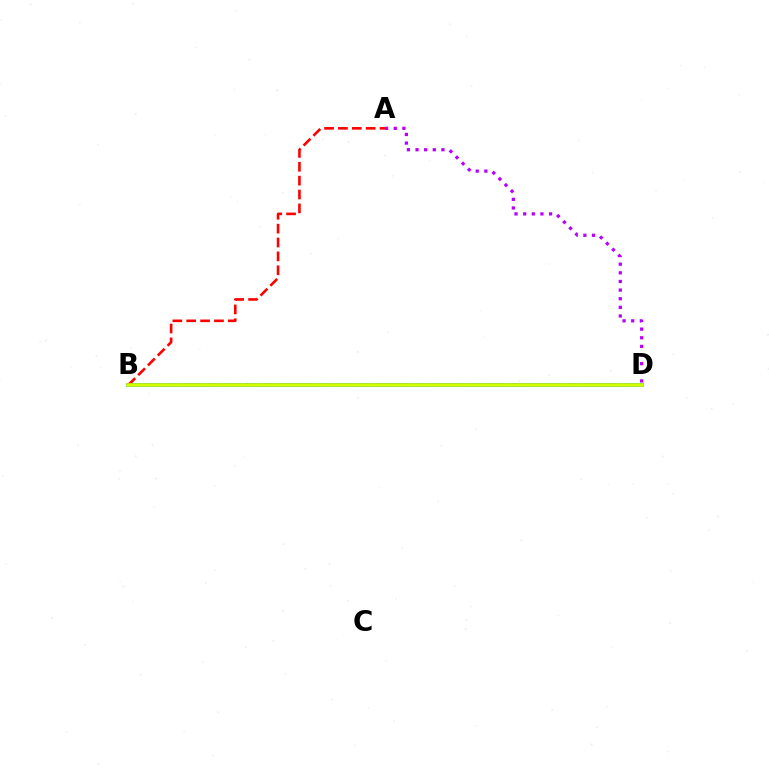{('B', 'D'): [{'color': '#00ff5c', 'line_style': 'dashed', 'thickness': 2.59}, {'color': '#0074ff', 'line_style': 'solid', 'thickness': 2.69}, {'color': '#d1ff00', 'line_style': 'solid', 'thickness': 2.6}], ('A', 'D'): [{'color': '#b900ff', 'line_style': 'dotted', 'thickness': 2.35}], ('A', 'B'): [{'color': '#ff0000', 'line_style': 'dashed', 'thickness': 1.89}]}